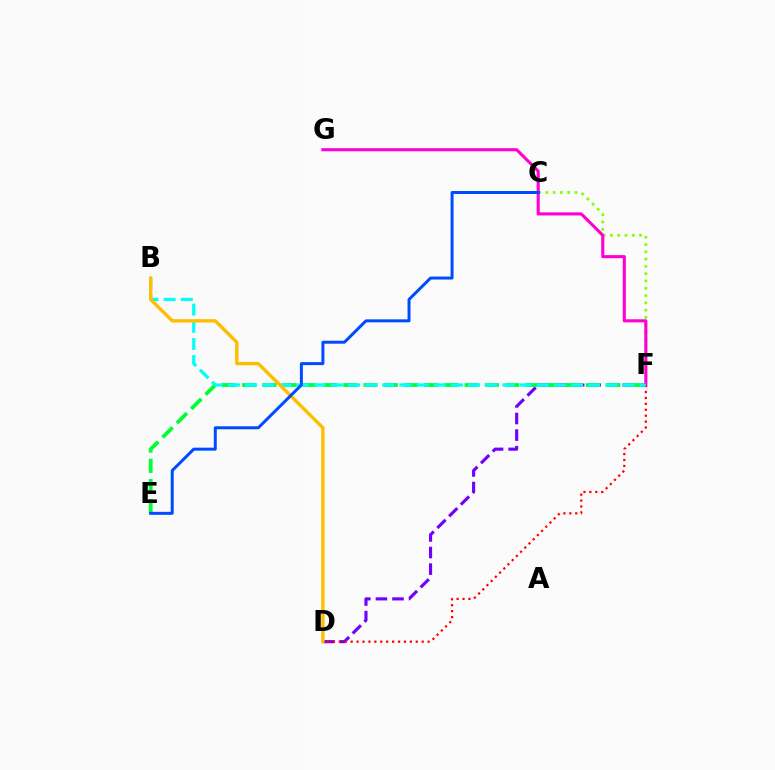{('C', 'F'): [{'color': '#84ff00', 'line_style': 'dotted', 'thickness': 1.98}], ('F', 'G'): [{'color': '#ff00cf', 'line_style': 'solid', 'thickness': 2.23}], ('D', 'F'): [{'color': '#7200ff', 'line_style': 'dashed', 'thickness': 2.25}, {'color': '#ff0000', 'line_style': 'dotted', 'thickness': 1.61}], ('E', 'F'): [{'color': '#00ff39', 'line_style': 'dashed', 'thickness': 2.75}], ('B', 'F'): [{'color': '#00fff6', 'line_style': 'dashed', 'thickness': 2.33}], ('B', 'D'): [{'color': '#ffbd00', 'line_style': 'solid', 'thickness': 2.43}], ('C', 'E'): [{'color': '#004bff', 'line_style': 'solid', 'thickness': 2.15}]}